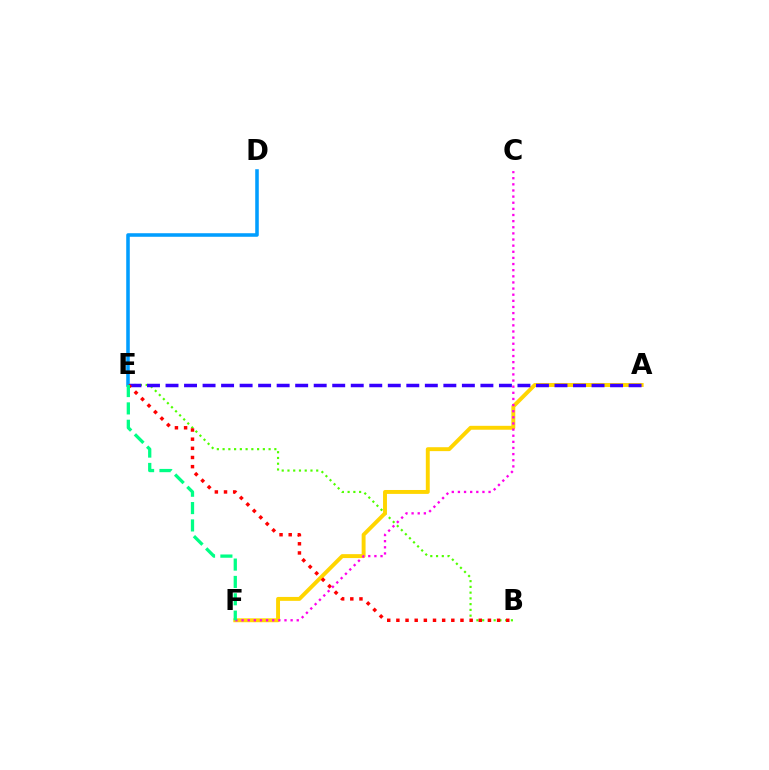{('B', 'E'): [{'color': '#4fff00', 'line_style': 'dotted', 'thickness': 1.56}, {'color': '#ff0000', 'line_style': 'dotted', 'thickness': 2.49}], ('A', 'F'): [{'color': '#ffd500', 'line_style': 'solid', 'thickness': 2.82}], ('A', 'E'): [{'color': '#3700ff', 'line_style': 'dashed', 'thickness': 2.52}], ('D', 'E'): [{'color': '#009eff', 'line_style': 'solid', 'thickness': 2.56}], ('C', 'F'): [{'color': '#ff00ed', 'line_style': 'dotted', 'thickness': 1.67}], ('E', 'F'): [{'color': '#00ff86', 'line_style': 'dashed', 'thickness': 2.36}]}